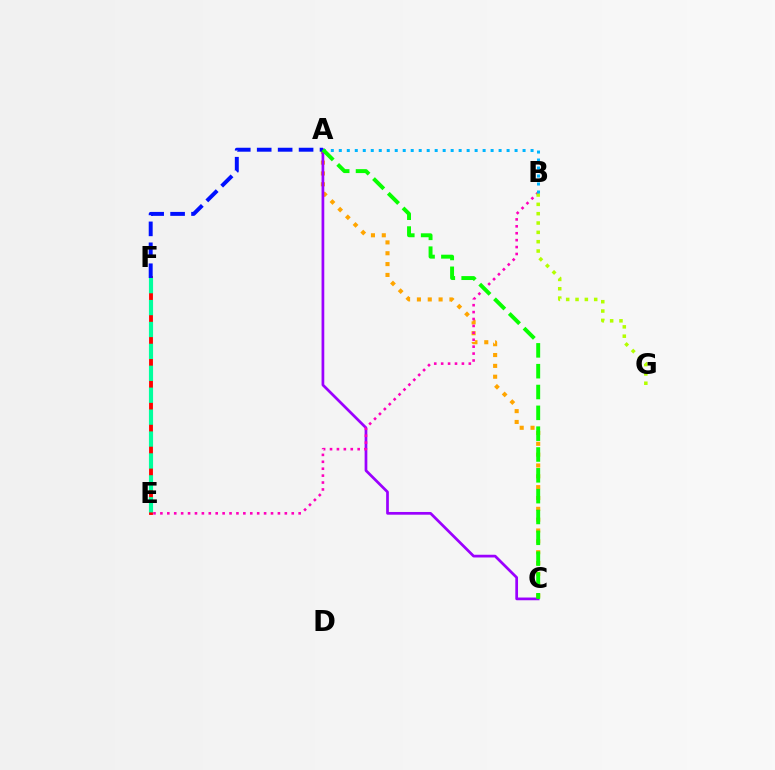{('A', 'C'): [{'color': '#ffa500', 'line_style': 'dotted', 'thickness': 2.95}, {'color': '#9b00ff', 'line_style': 'solid', 'thickness': 1.96}, {'color': '#08ff00', 'line_style': 'dashed', 'thickness': 2.83}], ('E', 'F'): [{'color': '#ff0000', 'line_style': 'solid', 'thickness': 2.78}, {'color': '#00ff9d', 'line_style': 'dashed', 'thickness': 2.98}], ('B', 'E'): [{'color': '#ff00bd', 'line_style': 'dotted', 'thickness': 1.88}], ('B', 'G'): [{'color': '#b3ff00', 'line_style': 'dotted', 'thickness': 2.54}], ('A', 'F'): [{'color': '#0010ff', 'line_style': 'dashed', 'thickness': 2.84}], ('A', 'B'): [{'color': '#00b5ff', 'line_style': 'dotted', 'thickness': 2.17}]}